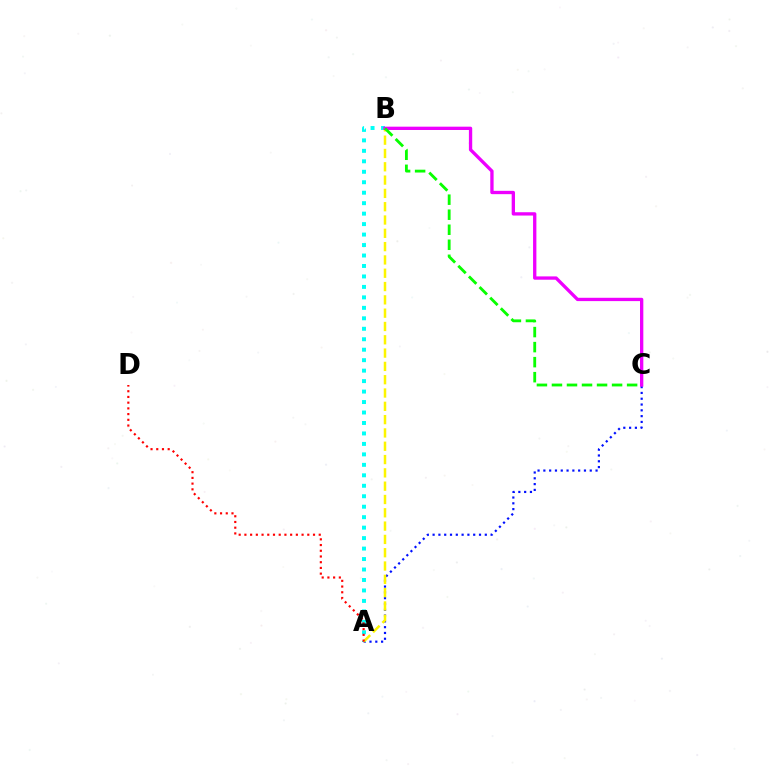{('A', 'C'): [{'color': '#0010ff', 'line_style': 'dotted', 'thickness': 1.58}], ('A', 'B'): [{'color': '#00fff6', 'line_style': 'dotted', 'thickness': 2.84}, {'color': '#fcf500', 'line_style': 'dashed', 'thickness': 1.81}], ('A', 'D'): [{'color': '#ff0000', 'line_style': 'dotted', 'thickness': 1.55}], ('B', 'C'): [{'color': '#ee00ff', 'line_style': 'solid', 'thickness': 2.39}, {'color': '#08ff00', 'line_style': 'dashed', 'thickness': 2.04}]}